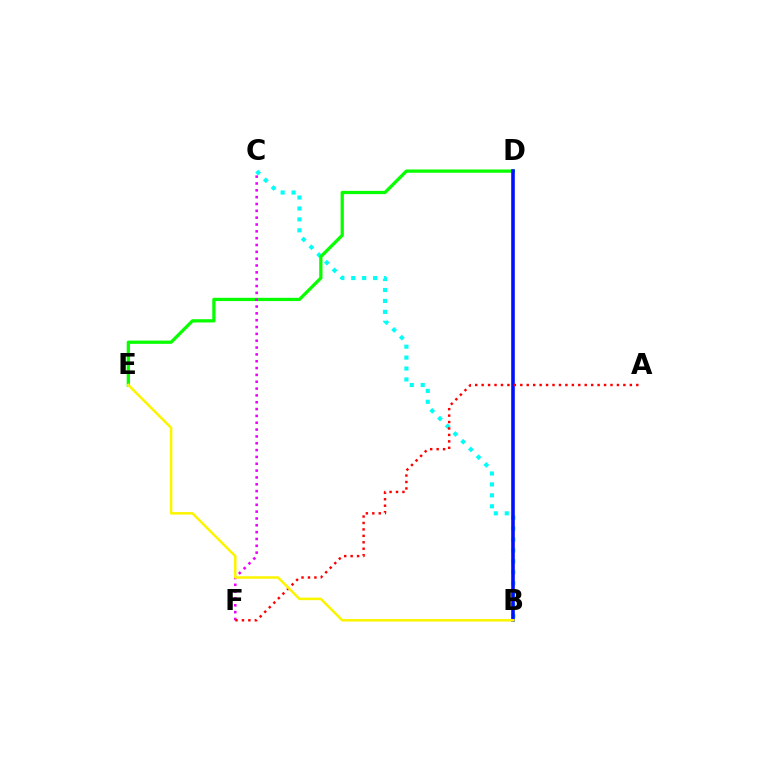{('B', 'C'): [{'color': '#00fff6', 'line_style': 'dotted', 'thickness': 2.97}], ('D', 'E'): [{'color': '#08ff00', 'line_style': 'solid', 'thickness': 2.35}], ('C', 'F'): [{'color': '#ee00ff', 'line_style': 'dotted', 'thickness': 1.86}], ('B', 'D'): [{'color': '#0010ff', 'line_style': 'solid', 'thickness': 2.58}], ('A', 'F'): [{'color': '#ff0000', 'line_style': 'dotted', 'thickness': 1.75}], ('B', 'E'): [{'color': '#fcf500', 'line_style': 'solid', 'thickness': 1.82}]}